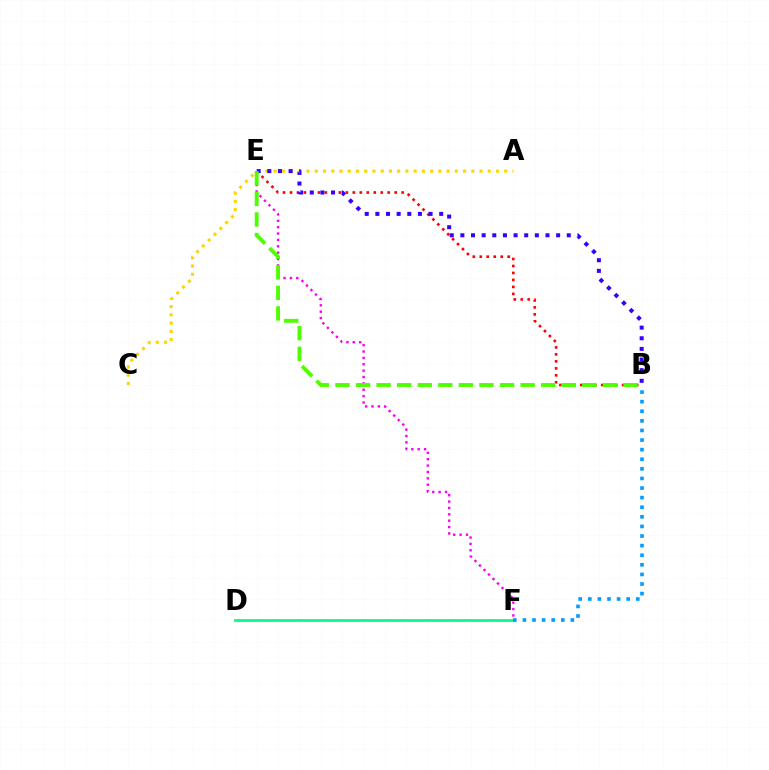{('A', 'C'): [{'color': '#ffd500', 'line_style': 'dotted', 'thickness': 2.24}], ('E', 'F'): [{'color': '#ff00ed', 'line_style': 'dotted', 'thickness': 1.73}], ('B', 'E'): [{'color': '#ff0000', 'line_style': 'dotted', 'thickness': 1.9}, {'color': '#3700ff', 'line_style': 'dotted', 'thickness': 2.89}, {'color': '#4fff00', 'line_style': 'dashed', 'thickness': 2.79}], ('D', 'F'): [{'color': '#00ff86', 'line_style': 'solid', 'thickness': 1.99}], ('B', 'F'): [{'color': '#009eff', 'line_style': 'dotted', 'thickness': 2.61}]}